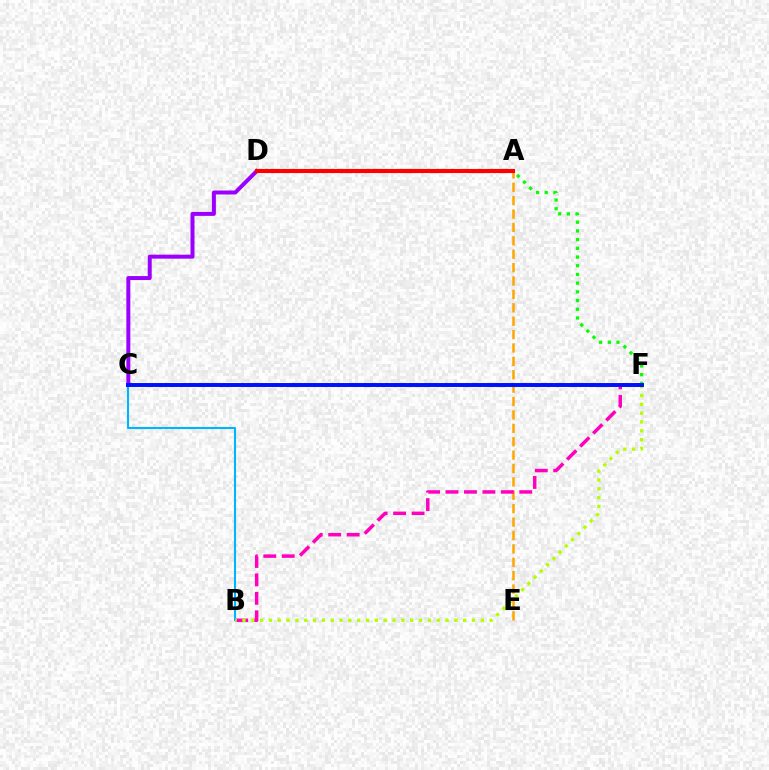{('A', 'E'): [{'color': '#ffa500', 'line_style': 'dashed', 'thickness': 1.82}], ('A', 'D'): [{'color': '#00ff9d', 'line_style': 'dotted', 'thickness': 1.65}, {'color': '#ff0000', 'line_style': 'solid', 'thickness': 2.96}], ('B', 'F'): [{'color': '#ff00bd', 'line_style': 'dashed', 'thickness': 2.51}, {'color': '#b3ff00', 'line_style': 'dotted', 'thickness': 2.4}], ('B', 'C'): [{'color': '#00b5ff', 'line_style': 'solid', 'thickness': 1.5}], ('C', 'D'): [{'color': '#9b00ff', 'line_style': 'solid', 'thickness': 2.87}], ('A', 'F'): [{'color': '#08ff00', 'line_style': 'dotted', 'thickness': 2.37}], ('C', 'F'): [{'color': '#0010ff', 'line_style': 'solid', 'thickness': 2.84}]}